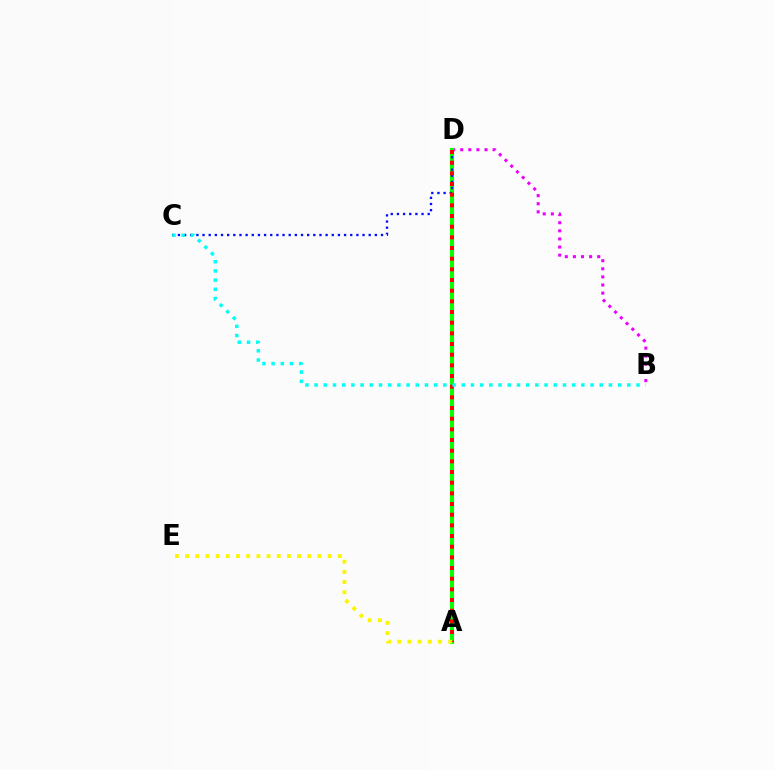{('B', 'D'): [{'color': '#ee00ff', 'line_style': 'dotted', 'thickness': 2.2}], ('A', 'D'): [{'color': '#08ff00', 'line_style': 'solid', 'thickness': 2.95}, {'color': '#ff0000', 'line_style': 'dotted', 'thickness': 2.9}], ('C', 'D'): [{'color': '#0010ff', 'line_style': 'dotted', 'thickness': 1.67}], ('A', 'E'): [{'color': '#fcf500', 'line_style': 'dotted', 'thickness': 2.77}], ('B', 'C'): [{'color': '#00fff6', 'line_style': 'dotted', 'thickness': 2.5}]}